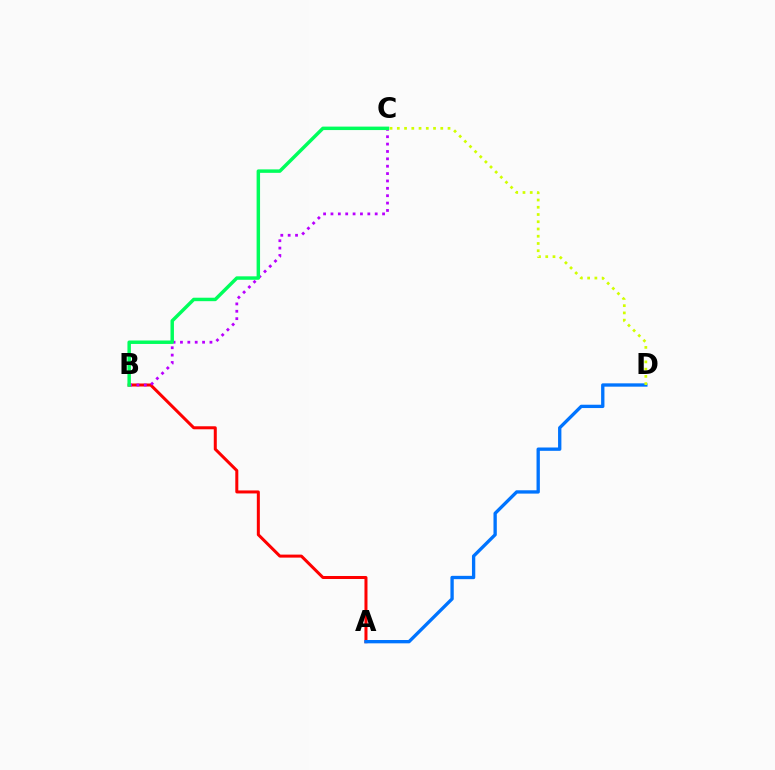{('A', 'B'): [{'color': '#ff0000', 'line_style': 'solid', 'thickness': 2.17}], ('A', 'D'): [{'color': '#0074ff', 'line_style': 'solid', 'thickness': 2.39}], ('C', 'D'): [{'color': '#d1ff00', 'line_style': 'dotted', 'thickness': 1.97}], ('B', 'C'): [{'color': '#b900ff', 'line_style': 'dotted', 'thickness': 2.0}, {'color': '#00ff5c', 'line_style': 'solid', 'thickness': 2.49}]}